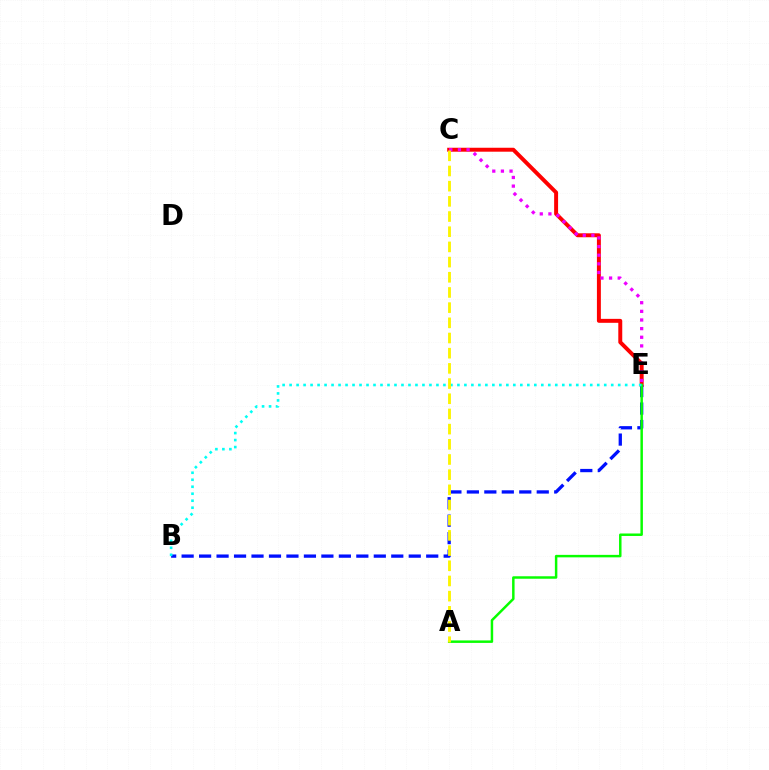{('C', 'E'): [{'color': '#ff0000', 'line_style': 'solid', 'thickness': 2.84}, {'color': '#ee00ff', 'line_style': 'dotted', 'thickness': 2.35}], ('B', 'E'): [{'color': '#0010ff', 'line_style': 'dashed', 'thickness': 2.37}, {'color': '#00fff6', 'line_style': 'dotted', 'thickness': 1.9}], ('A', 'E'): [{'color': '#08ff00', 'line_style': 'solid', 'thickness': 1.78}], ('A', 'C'): [{'color': '#fcf500', 'line_style': 'dashed', 'thickness': 2.06}]}